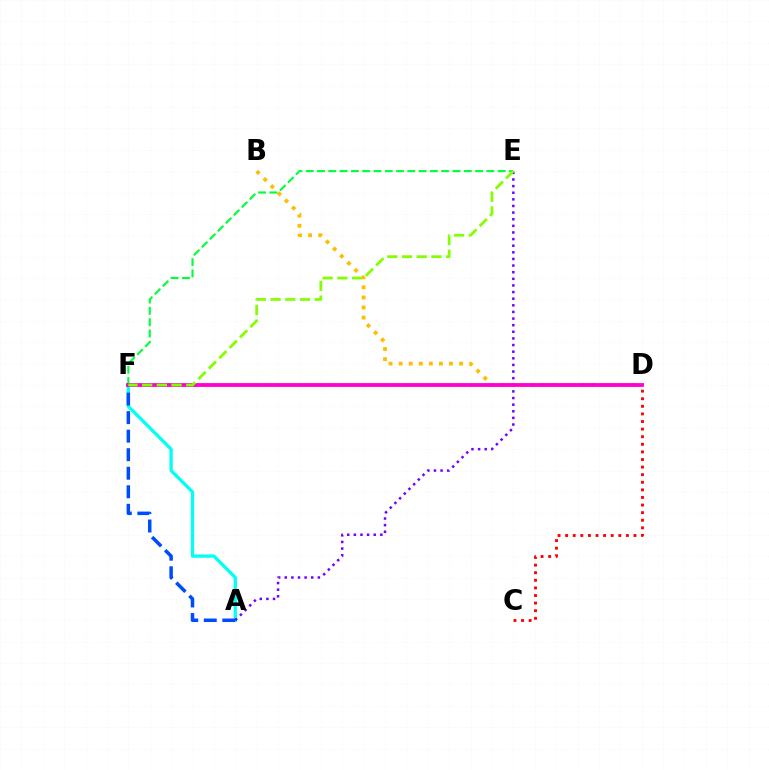{('B', 'D'): [{'color': '#ffbd00', 'line_style': 'dotted', 'thickness': 2.74}], ('A', 'F'): [{'color': '#00fff6', 'line_style': 'solid', 'thickness': 2.37}, {'color': '#004bff', 'line_style': 'dashed', 'thickness': 2.52}], ('E', 'F'): [{'color': '#00ff39', 'line_style': 'dashed', 'thickness': 1.53}, {'color': '#84ff00', 'line_style': 'dashed', 'thickness': 2.0}], ('C', 'D'): [{'color': '#ff0000', 'line_style': 'dotted', 'thickness': 2.06}], ('A', 'E'): [{'color': '#7200ff', 'line_style': 'dotted', 'thickness': 1.8}], ('D', 'F'): [{'color': '#ff00cf', 'line_style': 'solid', 'thickness': 2.74}]}